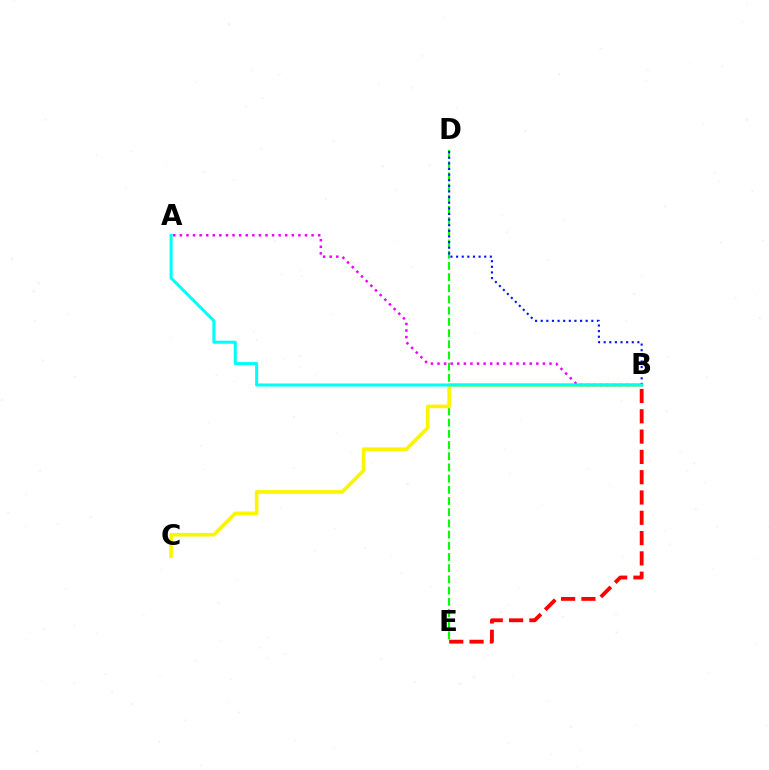{('D', 'E'): [{'color': '#08ff00', 'line_style': 'dashed', 'thickness': 1.52}], ('B', 'E'): [{'color': '#ff0000', 'line_style': 'dashed', 'thickness': 2.76}], ('B', 'C'): [{'color': '#fcf500', 'line_style': 'solid', 'thickness': 2.62}], ('A', 'B'): [{'color': '#ee00ff', 'line_style': 'dotted', 'thickness': 1.79}, {'color': '#00fff6', 'line_style': 'solid', 'thickness': 2.2}], ('B', 'D'): [{'color': '#0010ff', 'line_style': 'dotted', 'thickness': 1.53}]}